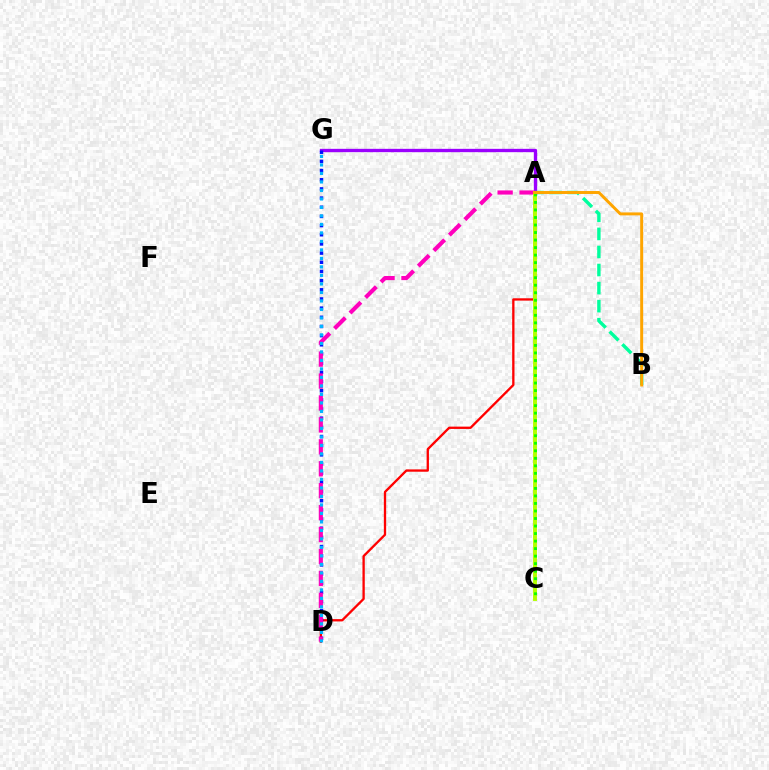{('A', 'G'): [{'color': '#9b00ff', 'line_style': 'solid', 'thickness': 2.4}], ('A', 'B'): [{'color': '#00ff9d', 'line_style': 'dashed', 'thickness': 2.45}, {'color': '#ffa500', 'line_style': 'solid', 'thickness': 2.13}], ('A', 'D'): [{'color': '#ff0000', 'line_style': 'solid', 'thickness': 1.67}, {'color': '#ff00bd', 'line_style': 'dashed', 'thickness': 2.98}], ('D', 'G'): [{'color': '#0010ff', 'line_style': 'dotted', 'thickness': 2.49}, {'color': '#00b5ff', 'line_style': 'dotted', 'thickness': 2.31}], ('A', 'C'): [{'color': '#b3ff00', 'line_style': 'solid', 'thickness': 2.81}, {'color': '#08ff00', 'line_style': 'dotted', 'thickness': 2.04}]}